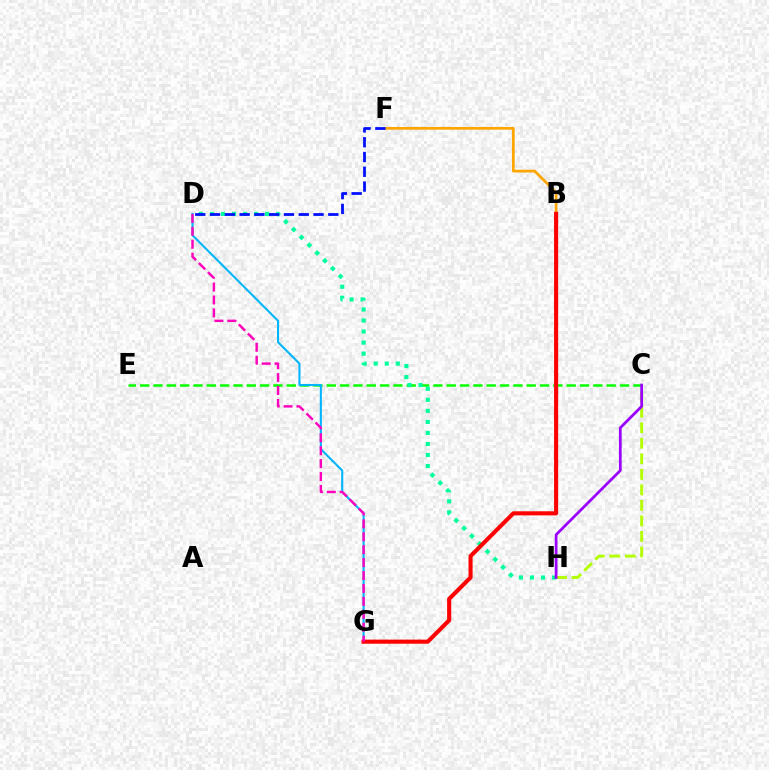{('C', 'H'): [{'color': '#b3ff00', 'line_style': 'dashed', 'thickness': 2.11}, {'color': '#9b00ff', 'line_style': 'solid', 'thickness': 1.98}], ('C', 'E'): [{'color': '#08ff00', 'line_style': 'dashed', 'thickness': 1.81}], ('D', 'G'): [{'color': '#00b5ff', 'line_style': 'solid', 'thickness': 1.51}, {'color': '#ff00bd', 'line_style': 'dashed', 'thickness': 1.76}], ('D', 'H'): [{'color': '#00ff9d', 'line_style': 'dotted', 'thickness': 3.0}], ('B', 'F'): [{'color': '#ffa500', 'line_style': 'solid', 'thickness': 1.97}], ('B', 'G'): [{'color': '#ff0000', 'line_style': 'solid', 'thickness': 2.95}], ('D', 'F'): [{'color': '#0010ff', 'line_style': 'dashed', 'thickness': 2.01}]}